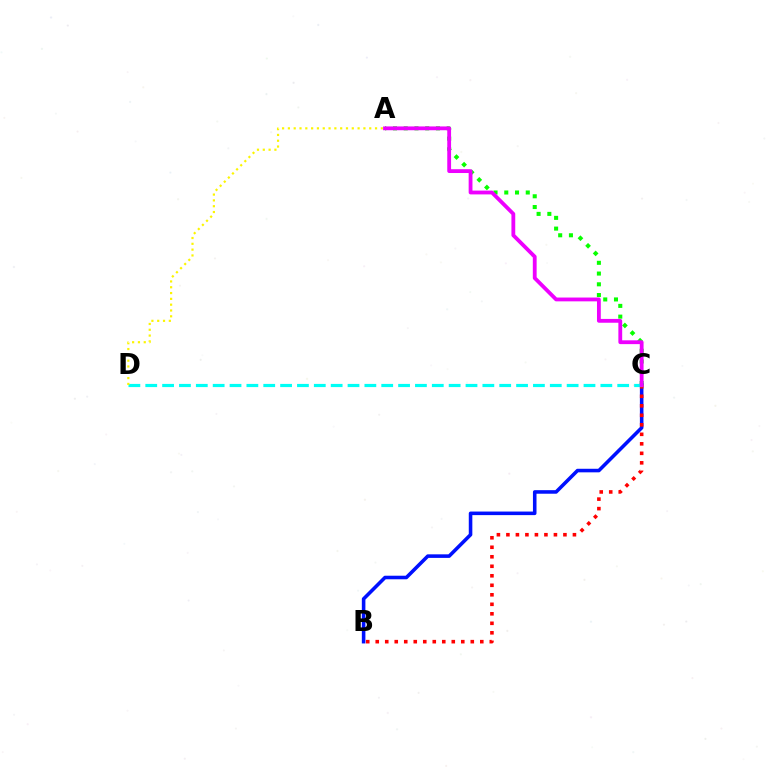{('A', 'C'): [{'color': '#08ff00', 'line_style': 'dotted', 'thickness': 2.92}, {'color': '#ee00ff', 'line_style': 'solid', 'thickness': 2.74}], ('B', 'C'): [{'color': '#0010ff', 'line_style': 'solid', 'thickness': 2.57}, {'color': '#ff0000', 'line_style': 'dotted', 'thickness': 2.58}], ('C', 'D'): [{'color': '#00fff6', 'line_style': 'dashed', 'thickness': 2.29}], ('A', 'D'): [{'color': '#fcf500', 'line_style': 'dotted', 'thickness': 1.58}]}